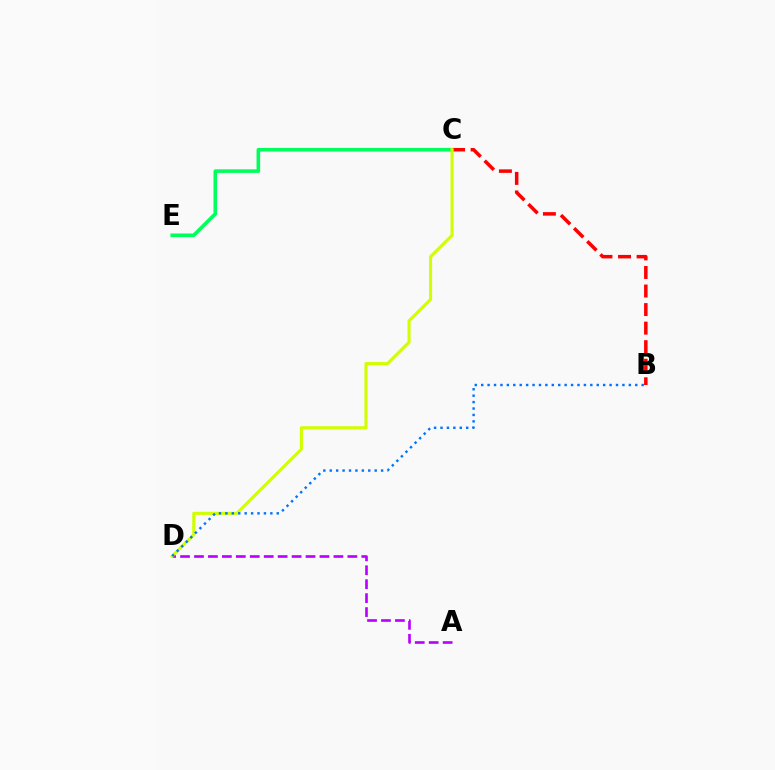{('A', 'D'): [{'color': '#b900ff', 'line_style': 'dashed', 'thickness': 1.89}], ('C', 'E'): [{'color': '#00ff5c', 'line_style': 'solid', 'thickness': 2.58}], ('B', 'C'): [{'color': '#ff0000', 'line_style': 'dashed', 'thickness': 2.52}], ('C', 'D'): [{'color': '#d1ff00', 'line_style': 'solid', 'thickness': 2.23}], ('B', 'D'): [{'color': '#0074ff', 'line_style': 'dotted', 'thickness': 1.74}]}